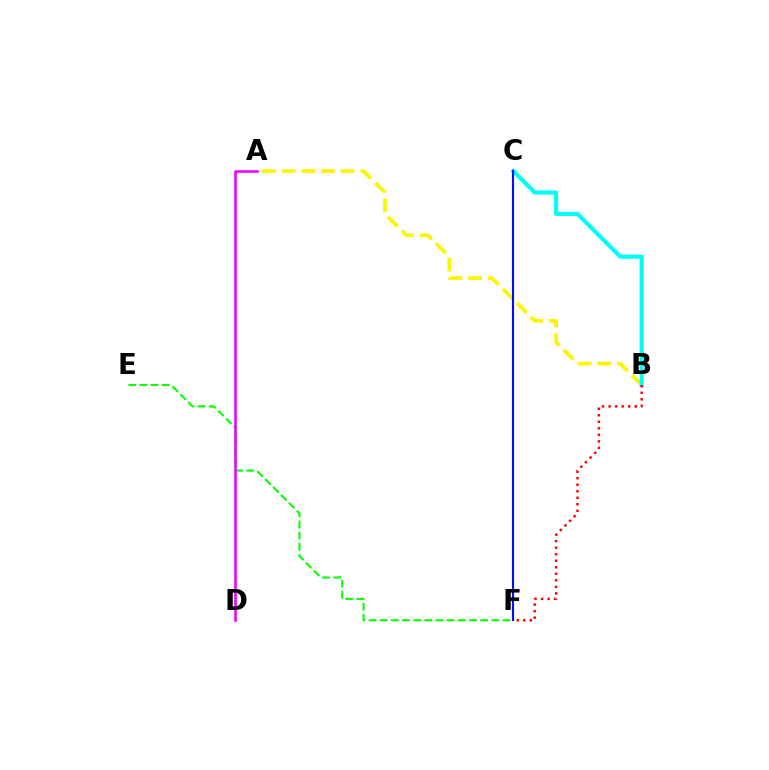{('A', 'B'): [{'color': '#fcf500', 'line_style': 'dashed', 'thickness': 2.67}], ('B', 'C'): [{'color': '#00fff6', 'line_style': 'solid', 'thickness': 3.0}], ('C', 'F'): [{'color': '#0010ff', 'line_style': 'solid', 'thickness': 1.53}], ('E', 'F'): [{'color': '#08ff00', 'line_style': 'dashed', 'thickness': 1.52}], ('A', 'D'): [{'color': '#ee00ff', 'line_style': 'solid', 'thickness': 1.84}], ('B', 'F'): [{'color': '#ff0000', 'line_style': 'dotted', 'thickness': 1.77}]}